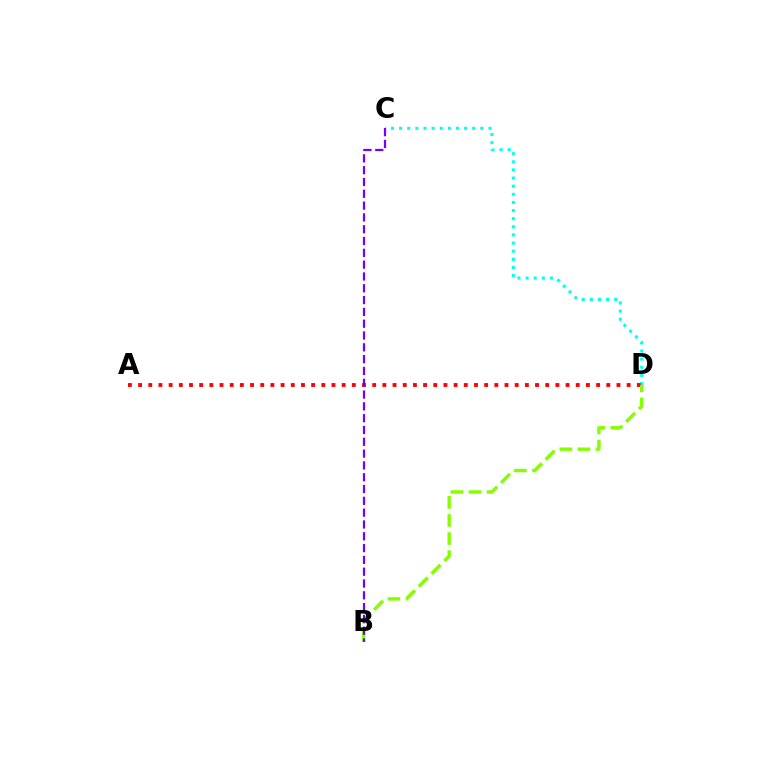{('C', 'D'): [{'color': '#00fff6', 'line_style': 'dotted', 'thickness': 2.21}], ('A', 'D'): [{'color': '#ff0000', 'line_style': 'dotted', 'thickness': 2.77}], ('B', 'D'): [{'color': '#84ff00', 'line_style': 'dashed', 'thickness': 2.46}], ('B', 'C'): [{'color': '#7200ff', 'line_style': 'dashed', 'thickness': 1.6}]}